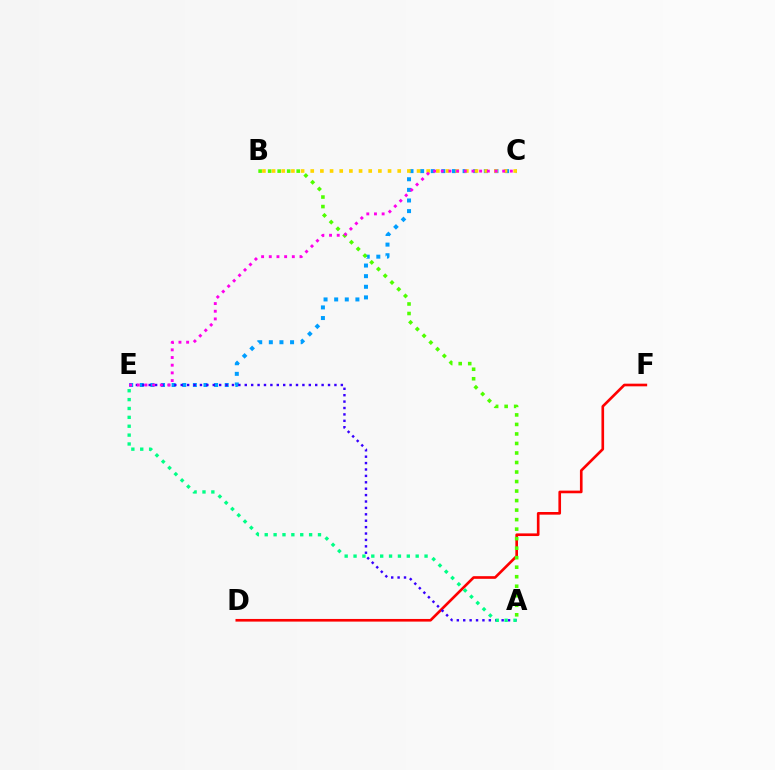{('C', 'E'): [{'color': '#009eff', 'line_style': 'dotted', 'thickness': 2.88}, {'color': '#ff00ed', 'line_style': 'dotted', 'thickness': 2.09}], ('B', 'C'): [{'color': '#ffd500', 'line_style': 'dotted', 'thickness': 2.63}], ('D', 'F'): [{'color': '#ff0000', 'line_style': 'solid', 'thickness': 1.91}], ('A', 'B'): [{'color': '#4fff00', 'line_style': 'dotted', 'thickness': 2.59}], ('A', 'E'): [{'color': '#3700ff', 'line_style': 'dotted', 'thickness': 1.74}, {'color': '#00ff86', 'line_style': 'dotted', 'thickness': 2.41}]}